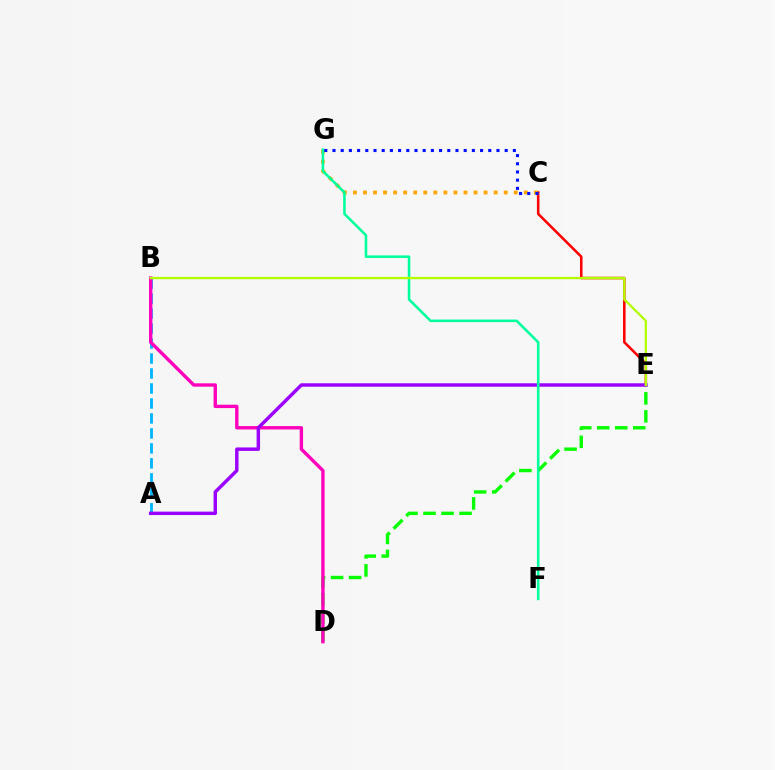{('D', 'E'): [{'color': '#08ff00', 'line_style': 'dashed', 'thickness': 2.45}], ('A', 'B'): [{'color': '#00b5ff', 'line_style': 'dashed', 'thickness': 2.03}], ('C', 'E'): [{'color': '#ff0000', 'line_style': 'solid', 'thickness': 1.84}], ('B', 'D'): [{'color': '#ff00bd', 'line_style': 'solid', 'thickness': 2.42}], ('C', 'G'): [{'color': '#ffa500', 'line_style': 'dotted', 'thickness': 2.73}, {'color': '#0010ff', 'line_style': 'dotted', 'thickness': 2.23}], ('A', 'E'): [{'color': '#9b00ff', 'line_style': 'solid', 'thickness': 2.48}], ('F', 'G'): [{'color': '#00ff9d', 'line_style': 'solid', 'thickness': 1.84}], ('B', 'E'): [{'color': '#b3ff00', 'line_style': 'solid', 'thickness': 1.67}]}